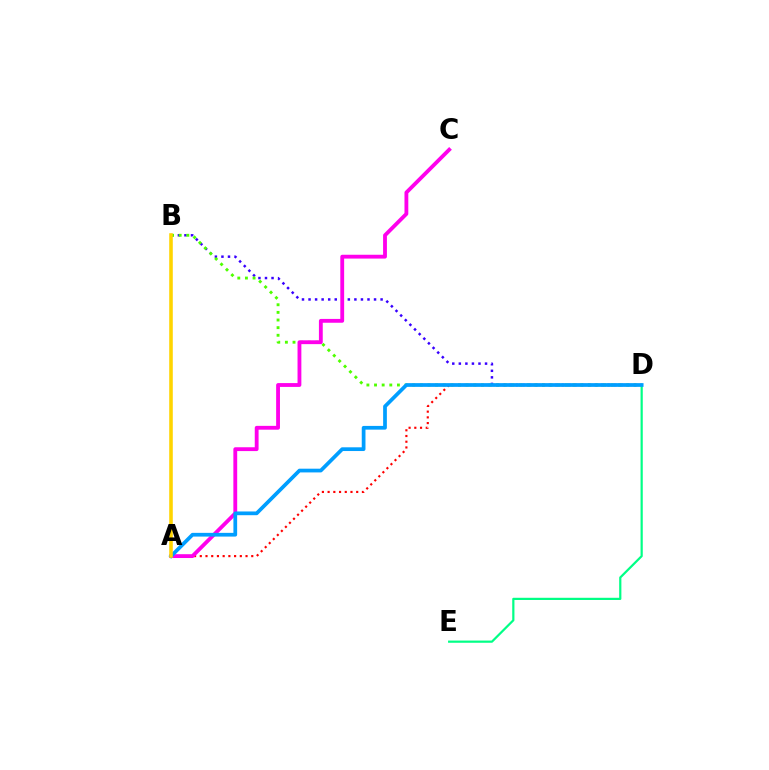{('A', 'D'): [{'color': '#ff0000', 'line_style': 'dotted', 'thickness': 1.55}, {'color': '#009eff', 'line_style': 'solid', 'thickness': 2.68}], ('B', 'D'): [{'color': '#3700ff', 'line_style': 'dotted', 'thickness': 1.78}, {'color': '#4fff00', 'line_style': 'dotted', 'thickness': 2.07}], ('A', 'C'): [{'color': '#ff00ed', 'line_style': 'solid', 'thickness': 2.76}], ('D', 'E'): [{'color': '#00ff86', 'line_style': 'solid', 'thickness': 1.59}], ('A', 'B'): [{'color': '#ffd500', 'line_style': 'solid', 'thickness': 2.57}]}